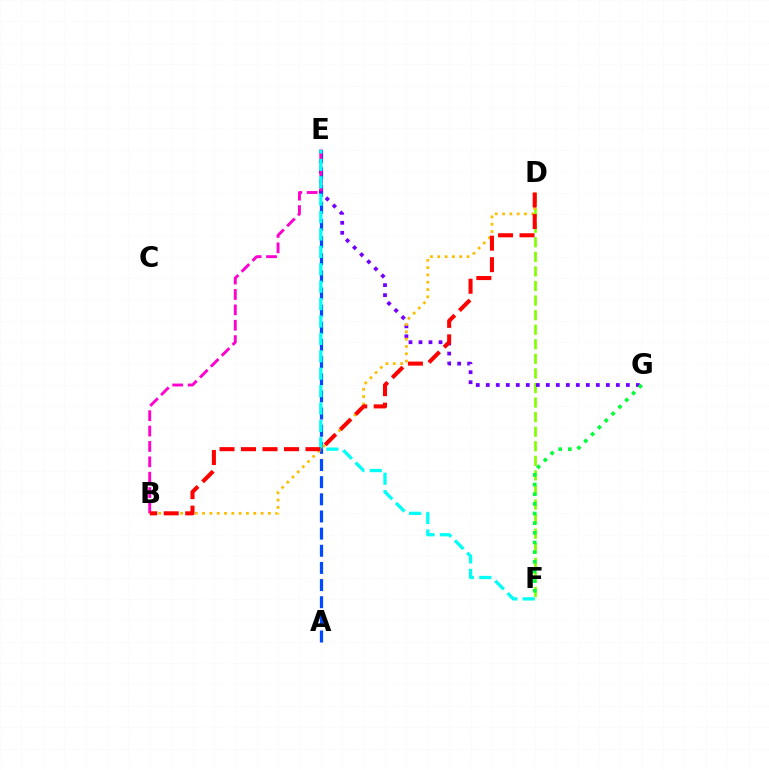{('A', 'E'): [{'color': '#004bff', 'line_style': 'dashed', 'thickness': 2.33}], ('D', 'F'): [{'color': '#84ff00', 'line_style': 'dashed', 'thickness': 1.98}], ('E', 'G'): [{'color': '#7200ff', 'line_style': 'dotted', 'thickness': 2.72}], ('B', 'E'): [{'color': '#ff00cf', 'line_style': 'dashed', 'thickness': 2.09}], ('B', 'D'): [{'color': '#ffbd00', 'line_style': 'dotted', 'thickness': 1.99}, {'color': '#ff0000', 'line_style': 'dashed', 'thickness': 2.92}], ('E', 'F'): [{'color': '#00fff6', 'line_style': 'dashed', 'thickness': 2.36}], ('F', 'G'): [{'color': '#00ff39', 'line_style': 'dotted', 'thickness': 2.62}]}